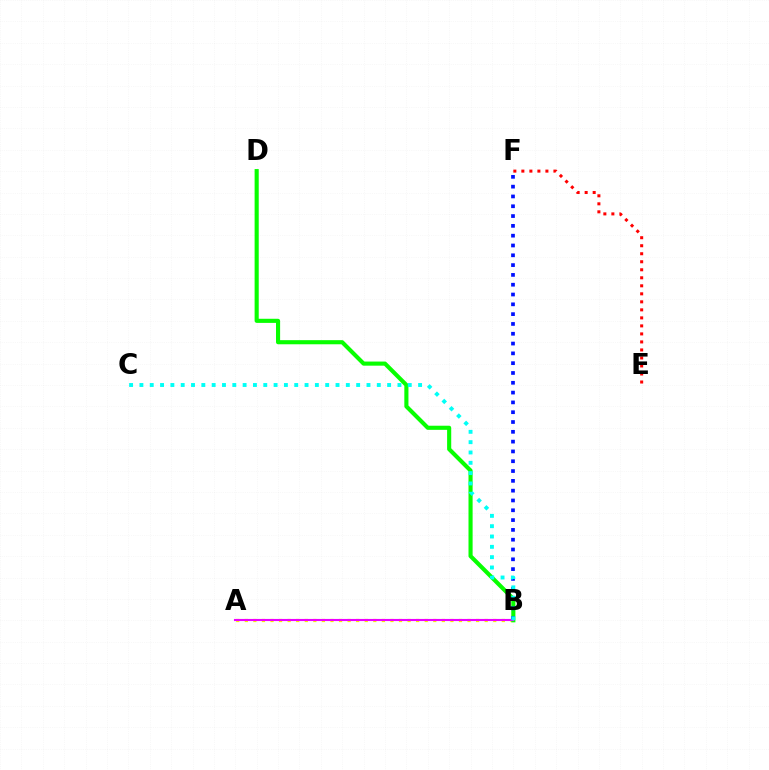{('A', 'B'): [{'color': '#fcf500', 'line_style': 'dotted', 'thickness': 2.33}, {'color': '#ee00ff', 'line_style': 'solid', 'thickness': 1.52}], ('B', 'D'): [{'color': '#08ff00', 'line_style': 'solid', 'thickness': 2.96}], ('B', 'F'): [{'color': '#0010ff', 'line_style': 'dotted', 'thickness': 2.66}], ('B', 'C'): [{'color': '#00fff6', 'line_style': 'dotted', 'thickness': 2.8}], ('E', 'F'): [{'color': '#ff0000', 'line_style': 'dotted', 'thickness': 2.18}]}